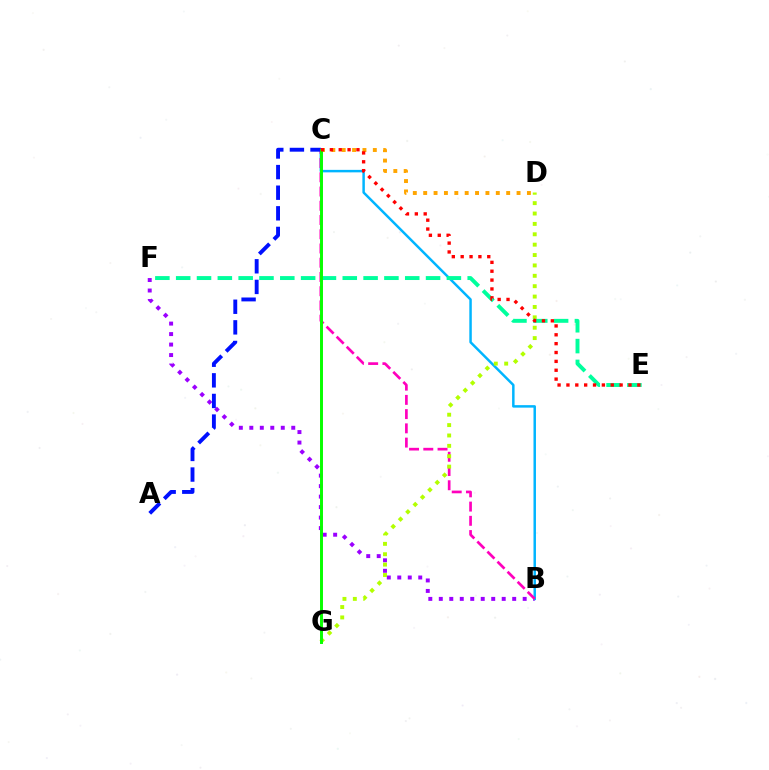{('B', 'F'): [{'color': '#9b00ff', 'line_style': 'dotted', 'thickness': 2.85}], ('B', 'C'): [{'color': '#00b5ff', 'line_style': 'solid', 'thickness': 1.78}, {'color': '#ff00bd', 'line_style': 'dashed', 'thickness': 1.93}], ('D', 'G'): [{'color': '#b3ff00', 'line_style': 'dotted', 'thickness': 2.82}], ('C', 'D'): [{'color': '#ffa500', 'line_style': 'dotted', 'thickness': 2.82}], ('A', 'C'): [{'color': '#0010ff', 'line_style': 'dashed', 'thickness': 2.8}], ('E', 'F'): [{'color': '#00ff9d', 'line_style': 'dashed', 'thickness': 2.83}], ('C', 'G'): [{'color': '#08ff00', 'line_style': 'solid', 'thickness': 2.13}], ('C', 'E'): [{'color': '#ff0000', 'line_style': 'dotted', 'thickness': 2.41}]}